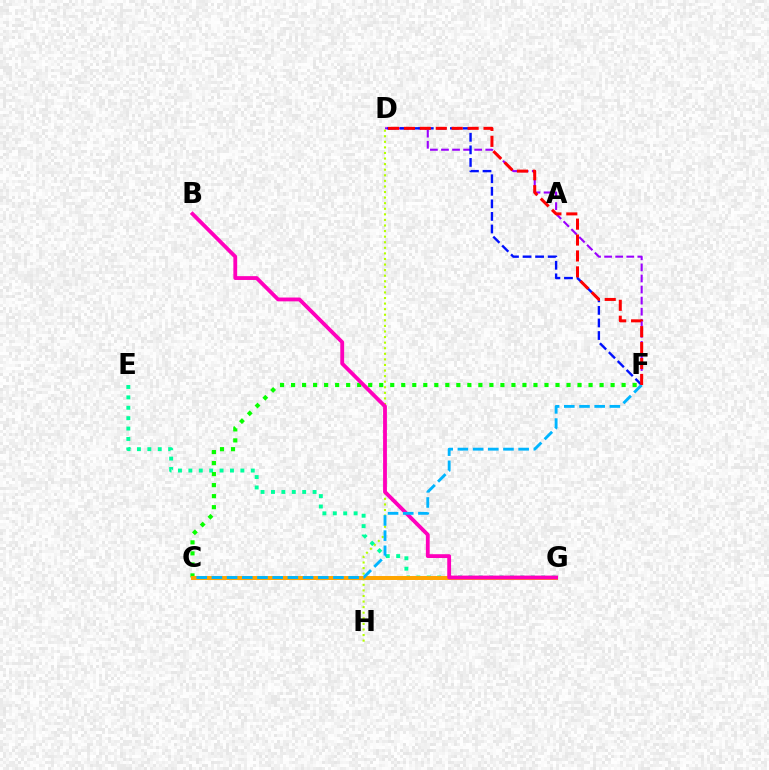{('D', 'F'): [{'color': '#9b00ff', 'line_style': 'dashed', 'thickness': 1.5}, {'color': '#0010ff', 'line_style': 'dashed', 'thickness': 1.71}, {'color': '#ff0000', 'line_style': 'dashed', 'thickness': 2.16}], ('D', 'H'): [{'color': '#b3ff00', 'line_style': 'dotted', 'thickness': 1.52}], ('E', 'G'): [{'color': '#00ff9d', 'line_style': 'dotted', 'thickness': 2.83}], ('C', 'F'): [{'color': '#08ff00', 'line_style': 'dotted', 'thickness': 2.99}, {'color': '#00b5ff', 'line_style': 'dashed', 'thickness': 2.06}], ('C', 'G'): [{'color': '#ffa500', 'line_style': 'solid', 'thickness': 2.85}], ('B', 'G'): [{'color': '#ff00bd', 'line_style': 'solid', 'thickness': 2.75}]}